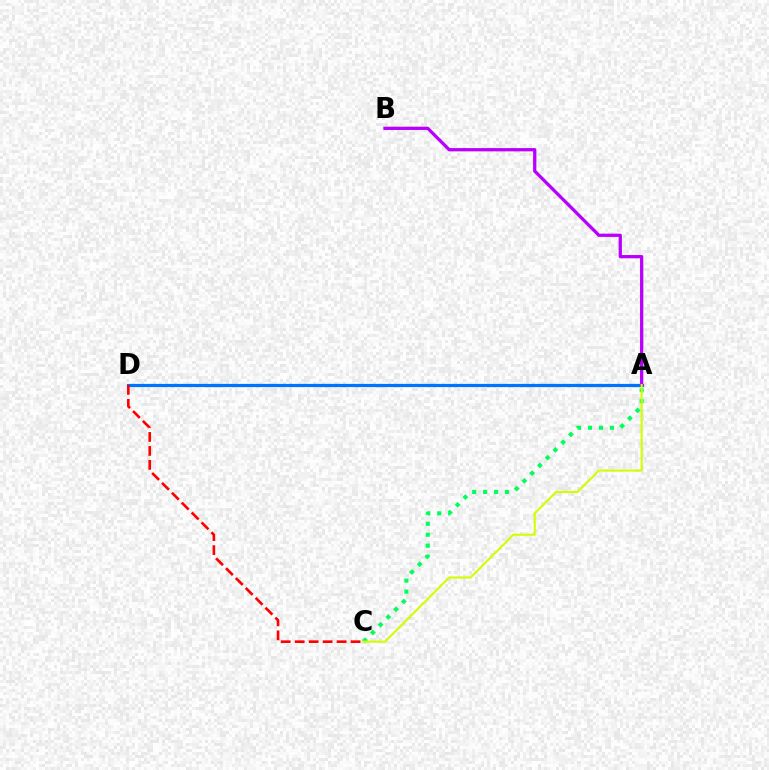{('A', 'C'): [{'color': '#00ff5c', 'line_style': 'dotted', 'thickness': 2.98}, {'color': '#d1ff00', 'line_style': 'solid', 'thickness': 1.52}], ('A', 'D'): [{'color': '#0074ff', 'line_style': 'solid', 'thickness': 2.32}], ('A', 'B'): [{'color': '#b900ff', 'line_style': 'solid', 'thickness': 2.35}], ('C', 'D'): [{'color': '#ff0000', 'line_style': 'dashed', 'thickness': 1.9}]}